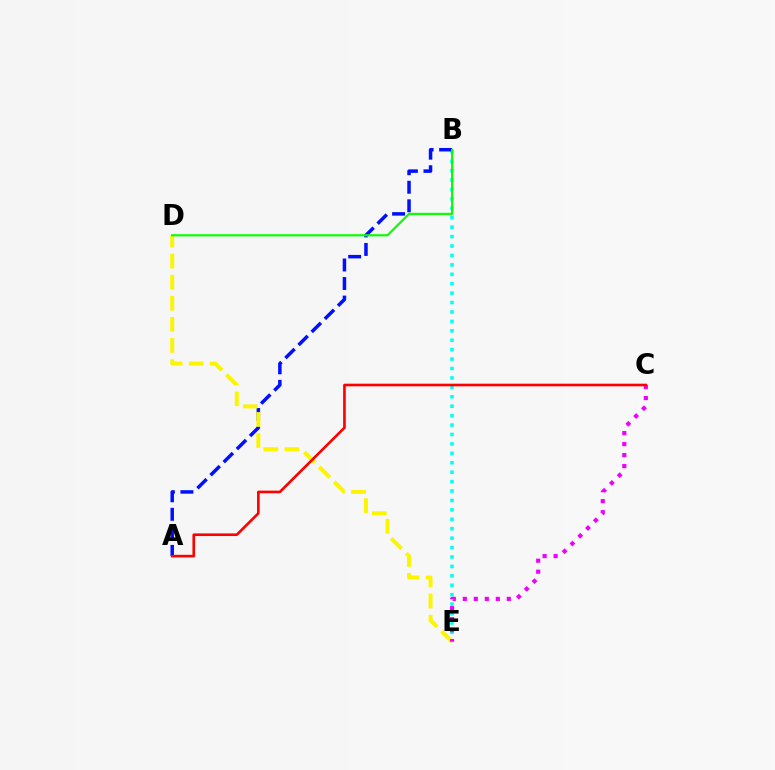{('B', 'E'): [{'color': '#00fff6', 'line_style': 'dotted', 'thickness': 2.56}], ('A', 'B'): [{'color': '#0010ff', 'line_style': 'dashed', 'thickness': 2.52}], ('D', 'E'): [{'color': '#fcf500', 'line_style': 'dashed', 'thickness': 2.86}], ('B', 'D'): [{'color': '#08ff00', 'line_style': 'solid', 'thickness': 1.56}], ('C', 'E'): [{'color': '#ee00ff', 'line_style': 'dotted', 'thickness': 2.99}], ('A', 'C'): [{'color': '#ff0000', 'line_style': 'solid', 'thickness': 1.89}]}